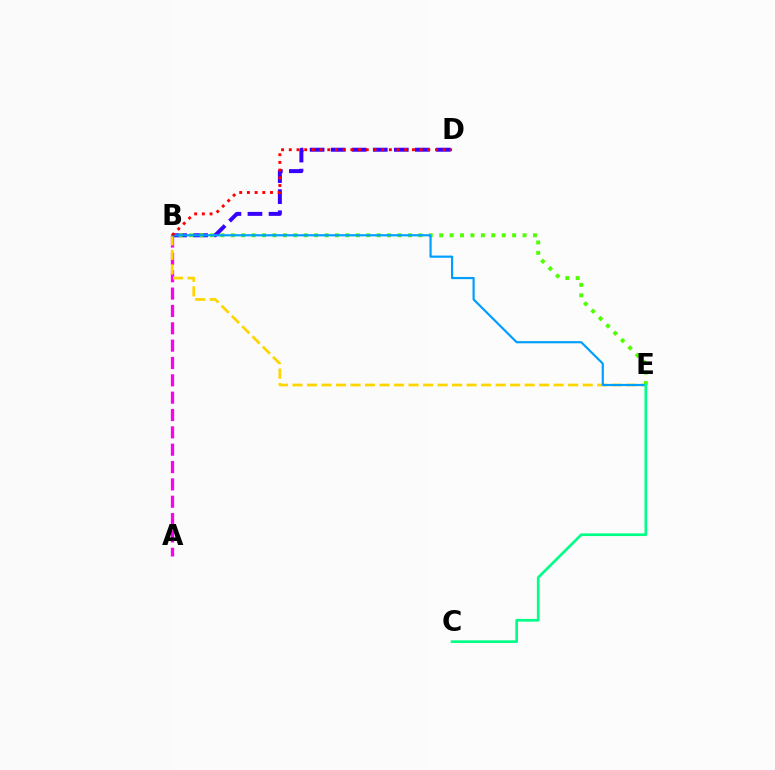{('B', 'D'): [{'color': '#3700ff', 'line_style': 'dashed', 'thickness': 2.86}, {'color': '#ff0000', 'line_style': 'dotted', 'thickness': 2.09}], ('B', 'E'): [{'color': '#4fff00', 'line_style': 'dotted', 'thickness': 2.83}, {'color': '#ffd500', 'line_style': 'dashed', 'thickness': 1.97}, {'color': '#009eff', 'line_style': 'solid', 'thickness': 1.57}], ('A', 'B'): [{'color': '#ff00ed', 'line_style': 'dashed', 'thickness': 2.36}], ('C', 'E'): [{'color': '#00ff86', 'line_style': 'solid', 'thickness': 1.93}]}